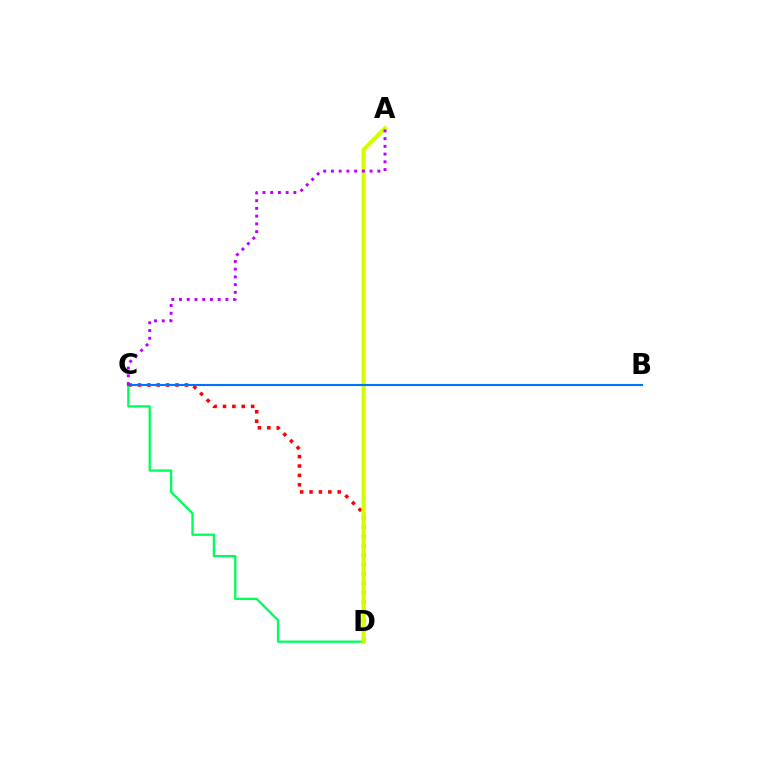{('C', 'D'): [{'color': '#ff0000', 'line_style': 'dotted', 'thickness': 2.55}, {'color': '#00ff5c', 'line_style': 'solid', 'thickness': 1.67}], ('A', 'D'): [{'color': '#d1ff00', 'line_style': 'solid', 'thickness': 2.94}], ('B', 'C'): [{'color': '#0074ff', 'line_style': 'solid', 'thickness': 1.53}], ('A', 'C'): [{'color': '#b900ff', 'line_style': 'dotted', 'thickness': 2.1}]}